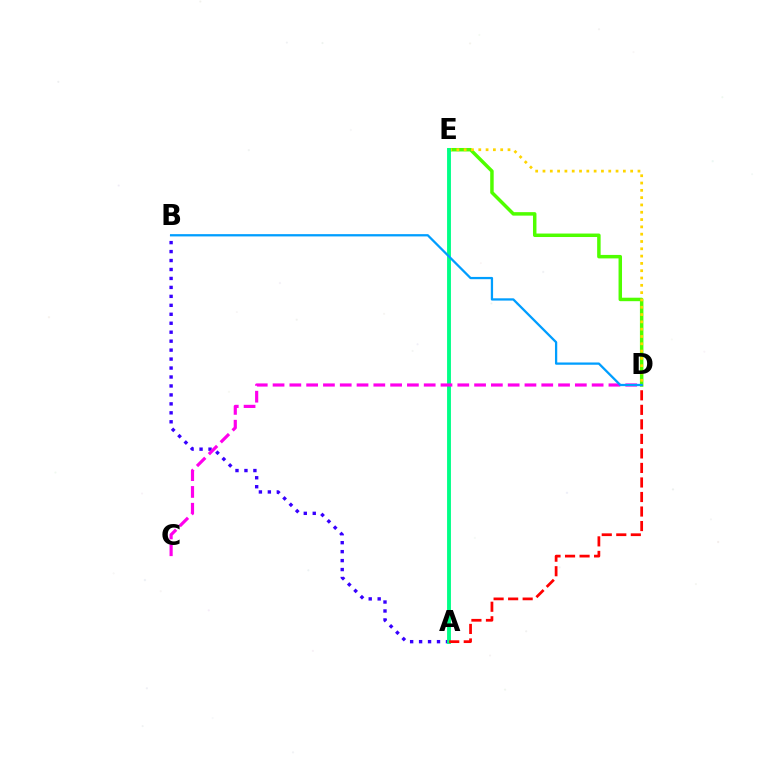{('D', 'E'): [{'color': '#4fff00', 'line_style': 'solid', 'thickness': 2.5}, {'color': '#ffd500', 'line_style': 'dotted', 'thickness': 1.99}], ('A', 'B'): [{'color': '#3700ff', 'line_style': 'dotted', 'thickness': 2.43}], ('A', 'E'): [{'color': '#00ff86', 'line_style': 'solid', 'thickness': 2.78}], ('C', 'D'): [{'color': '#ff00ed', 'line_style': 'dashed', 'thickness': 2.28}], ('A', 'D'): [{'color': '#ff0000', 'line_style': 'dashed', 'thickness': 1.97}], ('B', 'D'): [{'color': '#009eff', 'line_style': 'solid', 'thickness': 1.64}]}